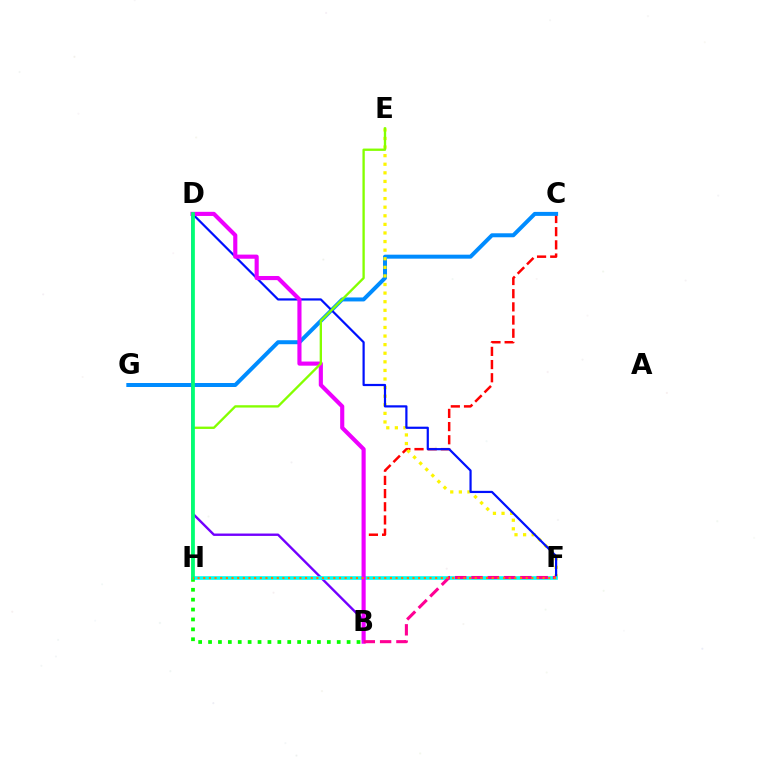{('B', 'C'): [{'color': '#ff0000', 'line_style': 'dashed', 'thickness': 1.79}], ('C', 'G'): [{'color': '#008cff', 'line_style': 'solid', 'thickness': 2.87}], ('E', 'F'): [{'color': '#fcf500', 'line_style': 'dotted', 'thickness': 2.33}], ('D', 'F'): [{'color': '#0010ff', 'line_style': 'solid', 'thickness': 1.59}], ('B', 'D'): [{'color': '#7200ff', 'line_style': 'solid', 'thickness': 1.72}, {'color': '#ee00ff', 'line_style': 'solid', 'thickness': 2.97}], ('F', 'H'): [{'color': '#00fff6', 'line_style': 'solid', 'thickness': 2.62}, {'color': '#ff7c00', 'line_style': 'dotted', 'thickness': 1.54}], ('E', 'H'): [{'color': '#84ff00', 'line_style': 'solid', 'thickness': 1.68}], ('B', 'H'): [{'color': '#08ff00', 'line_style': 'dotted', 'thickness': 2.69}], ('B', 'F'): [{'color': '#ff0094', 'line_style': 'dashed', 'thickness': 2.22}], ('D', 'H'): [{'color': '#00ff74', 'line_style': 'solid', 'thickness': 2.69}]}